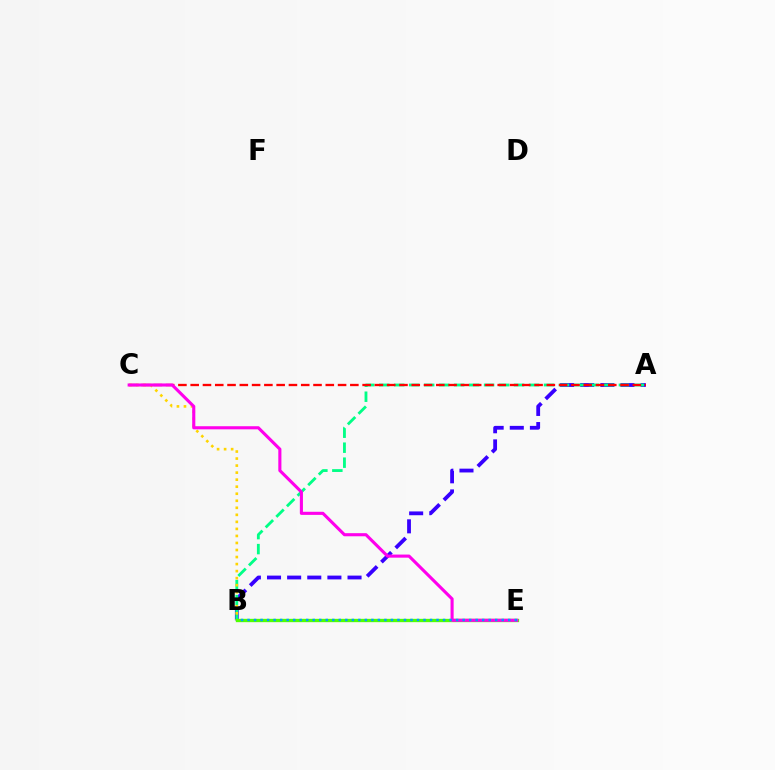{('A', 'B'): [{'color': '#3700ff', 'line_style': 'dashed', 'thickness': 2.73}, {'color': '#00ff86', 'line_style': 'dashed', 'thickness': 2.04}], ('A', 'C'): [{'color': '#ff0000', 'line_style': 'dashed', 'thickness': 1.67}], ('B', 'C'): [{'color': '#ffd500', 'line_style': 'dotted', 'thickness': 1.91}], ('B', 'E'): [{'color': '#4fff00', 'line_style': 'solid', 'thickness': 2.4}, {'color': '#009eff', 'line_style': 'dotted', 'thickness': 1.77}], ('C', 'E'): [{'color': '#ff00ed', 'line_style': 'solid', 'thickness': 2.23}]}